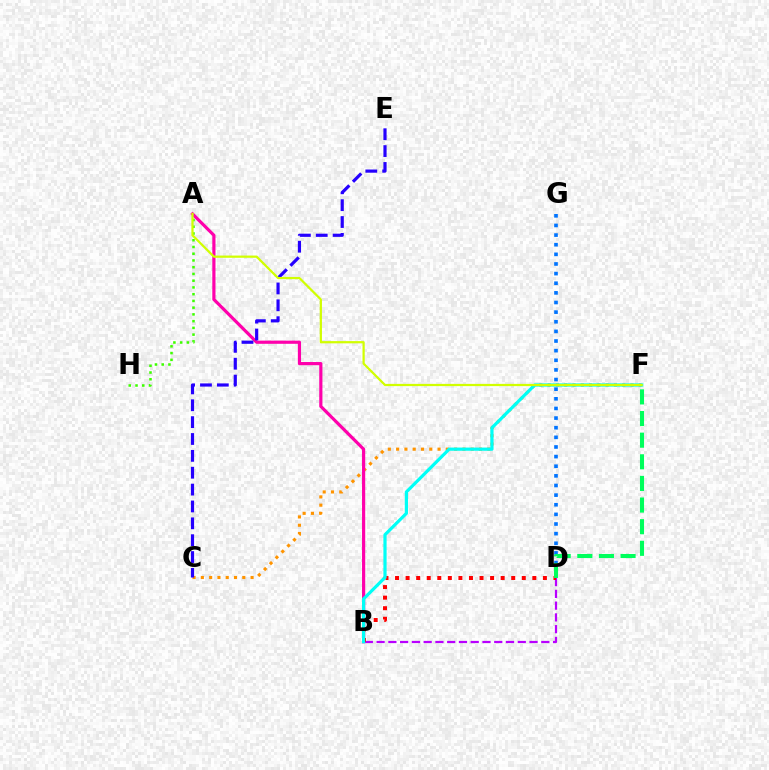{('C', 'F'): [{'color': '#ff9400', 'line_style': 'dotted', 'thickness': 2.25}], ('A', 'B'): [{'color': '#ff00ac', 'line_style': 'solid', 'thickness': 2.29}], ('C', 'E'): [{'color': '#2500ff', 'line_style': 'dashed', 'thickness': 2.29}], ('A', 'H'): [{'color': '#3dff00', 'line_style': 'dotted', 'thickness': 1.83}], ('B', 'D'): [{'color': '#b900ff', 'line_style': 'dashed', 'thickness': 1.6}, {'color': '#ff0000', 'line_style': 'dotted', 'thickness': 2.87}], ('B', 'F'): [{'color': '#00fff6', 'line_style': 'solid', 'thickness': 2.3}], ('D', 'G'): [{'color': '#0074ff', 'line_style': 'dotted', 'thickness': 2.62}], ('D', 'F'): [{'color': '#00ff5c', 'line_style': 'dashed', 'thickness': 2.94}], ('A', 'F'): [{'color': '#d1ff00', 'line_style': 'solid', 'thickness': 1.61}]}